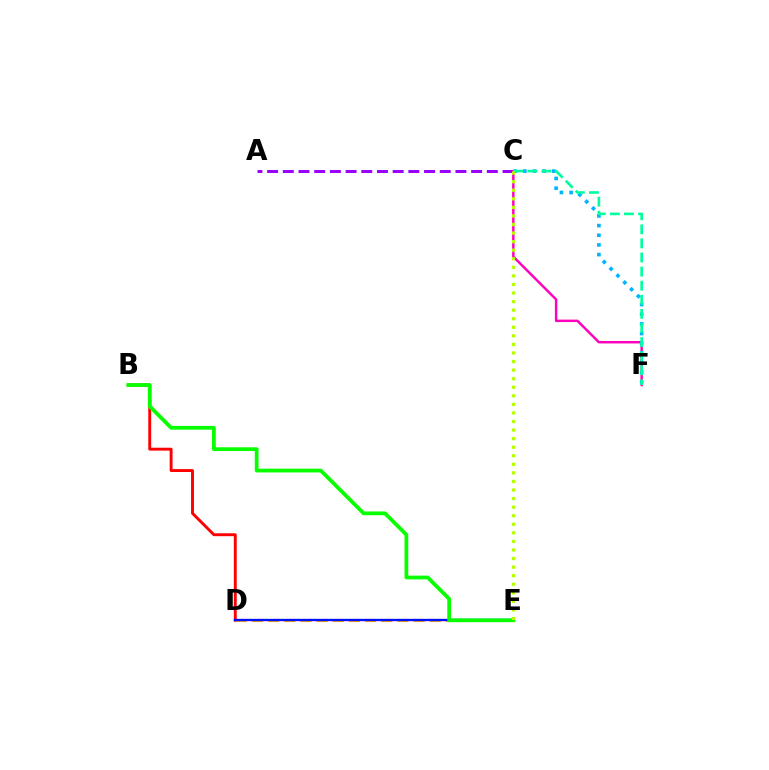{('A', 'C'): [{'color': '#9b00ff', 'line_style': 'dashed', 'thickness': 2.13}], ('C', 'F'): [{'color': '#ff00bd', 'line_style': 'solid', 'thickness': 1.76}, {'color': '#00b5ff', 'line_style': 'dotted', 'thickness': 2.63}, {'color': '#00ff9d', 'line_style': 'dashed', 'thickness': 1.91}], ('B', 'D'): [{'color': '#ff0000', 'line_style': 'solid', 'thickness': 2.1}], ('D', 'E'): [{'color': '#ffa500', 'line_style': 'dashed', 'thickness': 2.2}, {'color': '#0010ff', 'line_style': 'solid', 'thickness': 1.68}], ('B', 'E'): [{'color': '#08ff00', 'line_style': 'solid', 'thickness': 2.71}], ('C', 'E'): [{'color': '#b3ff00', 'line_style': 'dotted', 'thickness': 2.33}]}